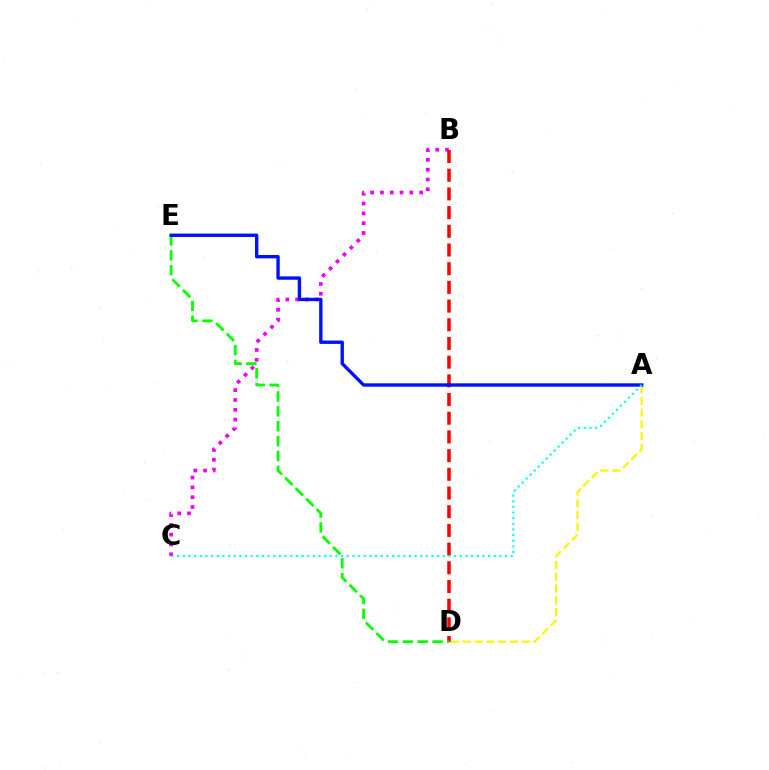{('B', 'C'): [{'color': '#ee00ff', 'line_style': 'dotted', 'thickness': 2.66}], ('B', 'D'): [{'color': '#ff0000', 'line_style': 'dashed', 'thickness': 2.54}], ('A', 'D'): [{'color': '#fcf500', 'line_style': 'dashed', 'thickness': 1.6}], ('D', 'E'): [{'color': '#08ff00', 'line_style': 'dashed', 'thickness': 2.02}], ('A', 'E'): [{'color': '#0010ff', 'line_style': 'solid', 'thickness': 2.43}], ('A', 'C'): [{'color': '#00fff6', 'line_style': 'dotted', 'thickness': 1.54}]}